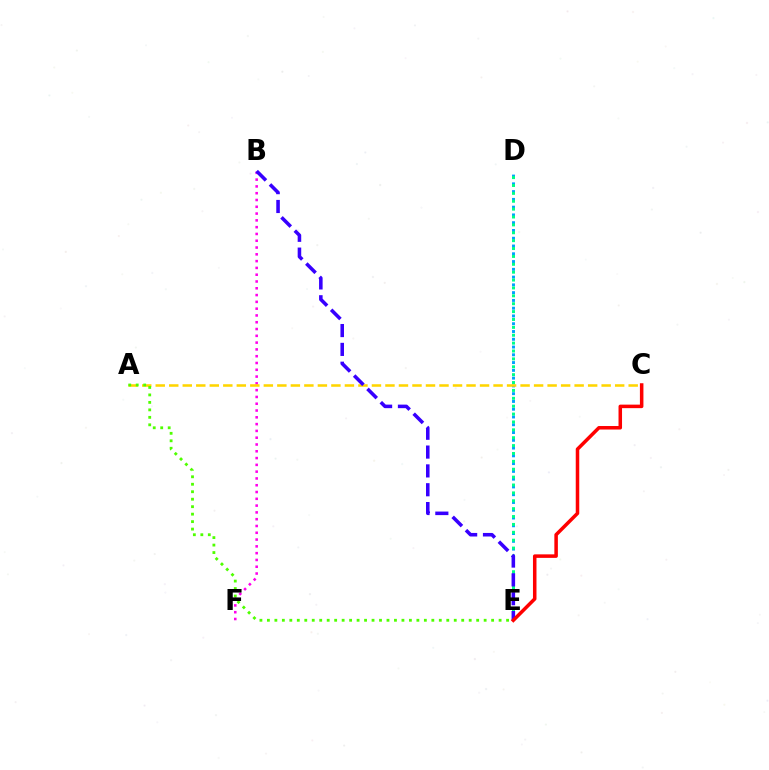{('B', 'F'): [{'color': '#ff00ed', 'line_style': 'dotted', 'thickness': 1.85}], ('D', 'E'): [{'color': '#009eff', 'line_style': 'dotted', 'thickness': 2.11}, {'color': '#00ff86', 'line_style': 'dotted', 'thickness': 2.14}], ('A', 'C'): [{'color': '#ffd500', 'line_style': 'dashed', 'thickness': 1.84}], ('B', 'E'): [{'color': '#3700ff', 'line_style': 'dashed', 'thickness': 2.56}], ('A', 'E'): [{'color': '#4fff00', 'line_style': 'dotted', 'thickness': 2.03}], ('C', 'E'): [{'color': '#ff0000', 'line_style': 'solid', 'thickness': 2.53}]}